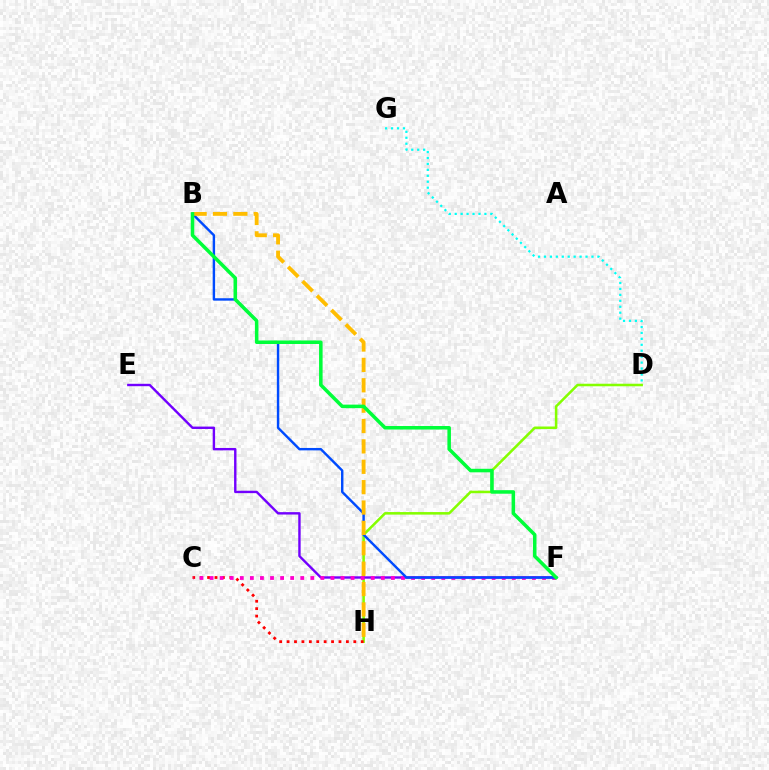{('D', 'H'): [{'color': '#84ff00', 'line_style': 'solid', 'thickness': 1.83}], ('C', 'H'): [{'color': '#ff0000', 'line_style': 'dotted', 'thickness': 2.01}], ('E', 'F'): [{'color': '#7200ff', 'line_style': 'solid', 'thickness': 1.73}], ('C', 'F'): [{'color': '#ff00cf', 'line_style': 'dotted', 'thickness': 2.74}], ('B', 'F'): [{'color': '#004bff', 'line_style': 'solid', 'thickness': 1.74}, {'color': '#00ff39', 'line_style': 'solid', 'thickness': 2.54}], ('B', 'H'): [{'color': '#ffbd00', 'line_style': 'dashed', 'thickness': 2.77}], ('D', 'G'): [{'color': '#00fff6', 'line_style': 'dotted', 'thickness': 1.61}]}